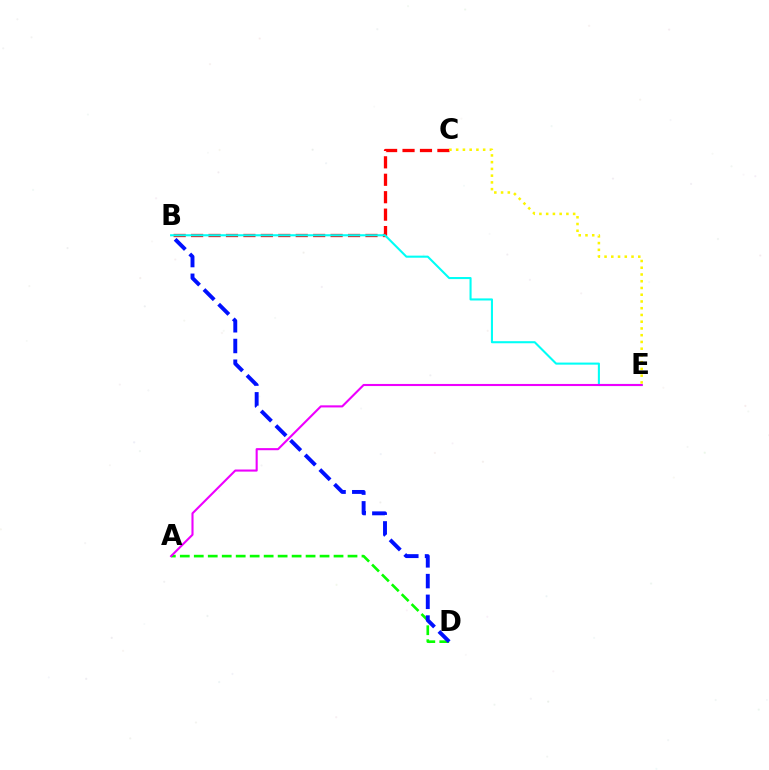{('B', 'C'): [{'color': '#ff0000', 'line_style': 'dashed', 'thickness': 2.37}], ('A', 'D'): [{'color': '#08ff00', 'line_style': 'dashed', 'thickness': 1.9}], ('B', 'E'): [{'color': '#00fff6', 'line_style': 'solid', 'thickness': 1.5}], ('B', 'D'): [{'color': '#0010ff', 'line_style': 'dashed', 'thickness': 2.82}], ('A', 'E'): [{'color': '#ee00ff', 'line_style': 'solid', 'thickness': 1.51}], ('C', 'E'): [{'color': '#fcf500', 'line_style': 'dotted', 'thickness': 1.83}]}